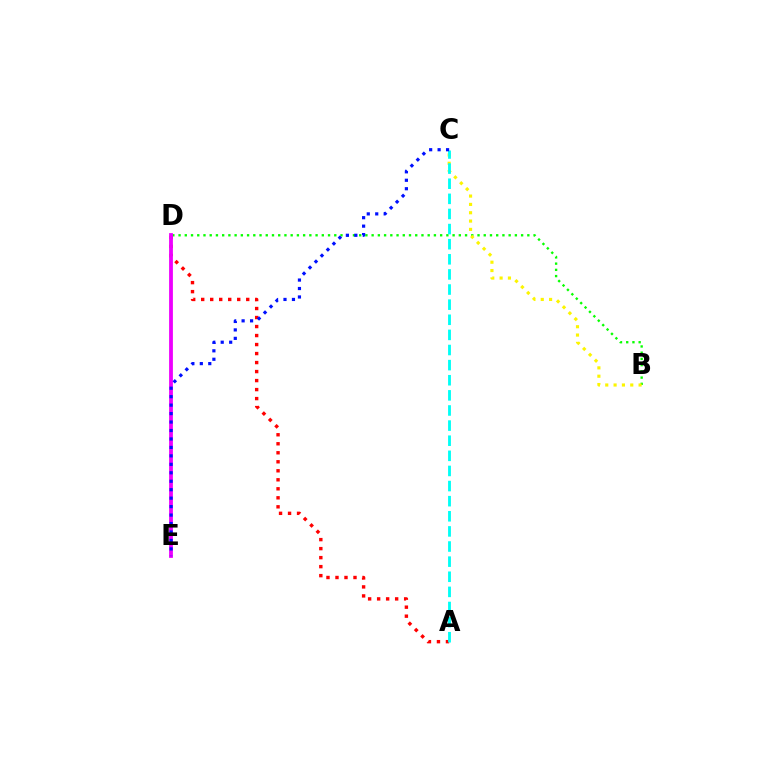{('A', 'D'): [{'color': '#ff0000', 'line_style': 'dotted', 'thickness': 2.45}], ('B', 'D'): [{'color': '#08ff00', 'line_style': 'dotted', 'thickness': 1.69}], ('D', 'E'): [{'color': '#ee00ff', 'line_style': 'solid', 'thickness': 2.73}], ('B', 'C'): [{'color': '#fcf500', 'line_style': 'dotted', 'thickness': 2.26}], ('A', 'C'): [{'color': '#00fff6', 'line_style': 'dashed', 'thickness': 2.05}], ('C', 'E'): [{'color': '#0010ff', 'line_style': 'dotted', 'thickness': 2.3}]}